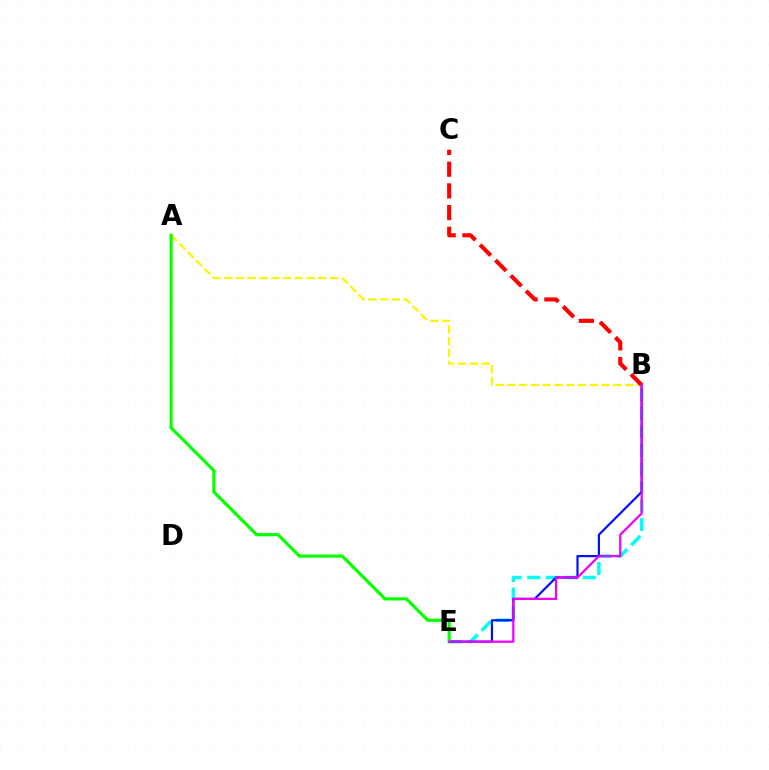{('B', 'E'): [{'color': '#00fff6', 'line_style': 'dashed', 'thickness': 2.52}, {'color': '#0010ff', 'line_style': 'solid', 'thickness': 1.58}, {'color': '#ee00ff', 'line_style': 'solid', 'thickness': 1.6}], ('A', 'B'): [{'color': '#fcf500', 'line_style': 'dashed', 'thickness': 1.6}], ('B', 'C'): [{'color': '#ff0000', 'line_style': 'dashed', 'thickness': 2.95}], ('A', 'E'): [{'color': '#08ff00', 'line_style': 'solid', 'thickness': 2.29}]}